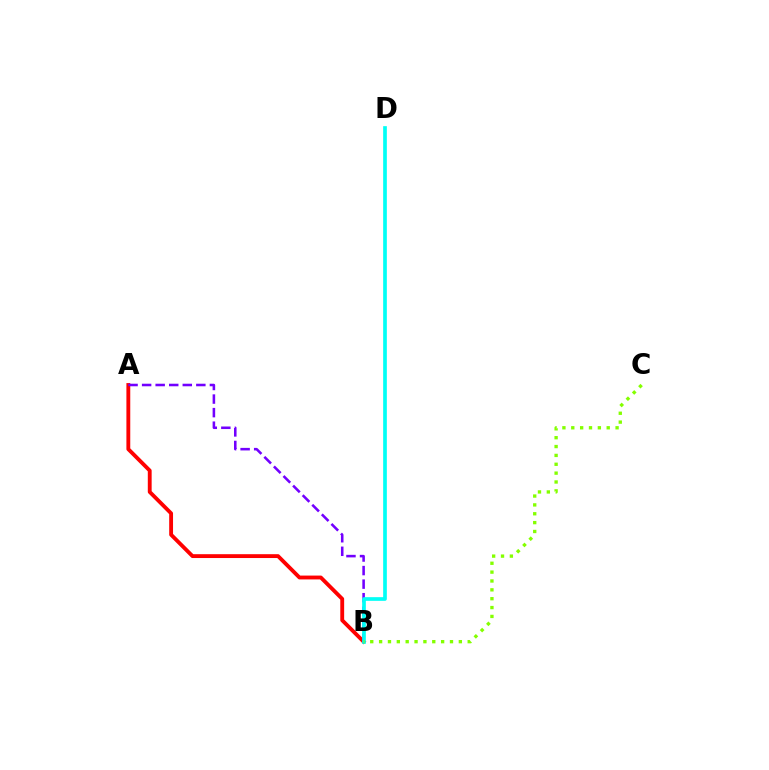{('A', 'B'): [{'color': '#ff0000', 'line_style': 'solid', 'thickness': 2.77}, {'color': '#7200ff', 'line_style': 'dashed', 'thickness': 1.84}], ('B', 'D'): [{'color': '#00fff6', 'line_style': 'solid', 'thickness': 2.65}], ('B', 'C'): [{'color': '#84ff00', 'line_style': 'dotted', 'thickness': 2.41}]}